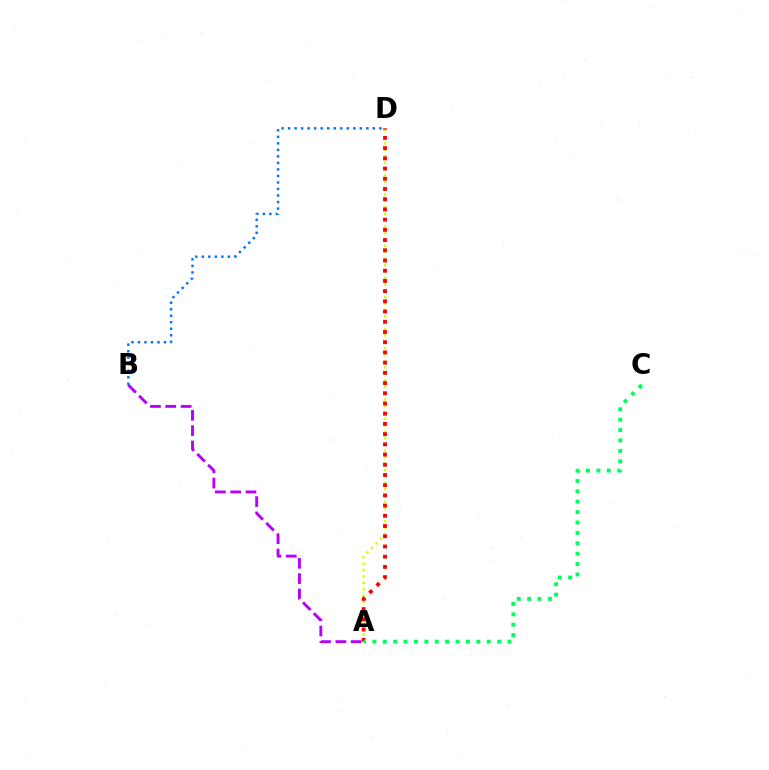{('A', 'D'): [{'color': '#d1ff00', 'line_style': 'dotted', 'thickness': 1.74}, {'color': '#ff0000', 'line_style': 'dotted', 'thickness': 2.77}], ('B', 'D'): [{'color': '#0074ff', 'line_style': 'dotted', 'thickness': 1.77}], ('A', 'C'): [{'color': '#00ff5c', 'line_style': 'dotted', 'thickness': 2.83}], ('A', 'B'): [{'color': '#b900ff', 'line_style': 'dashed', 'thickness': 2.08}]}